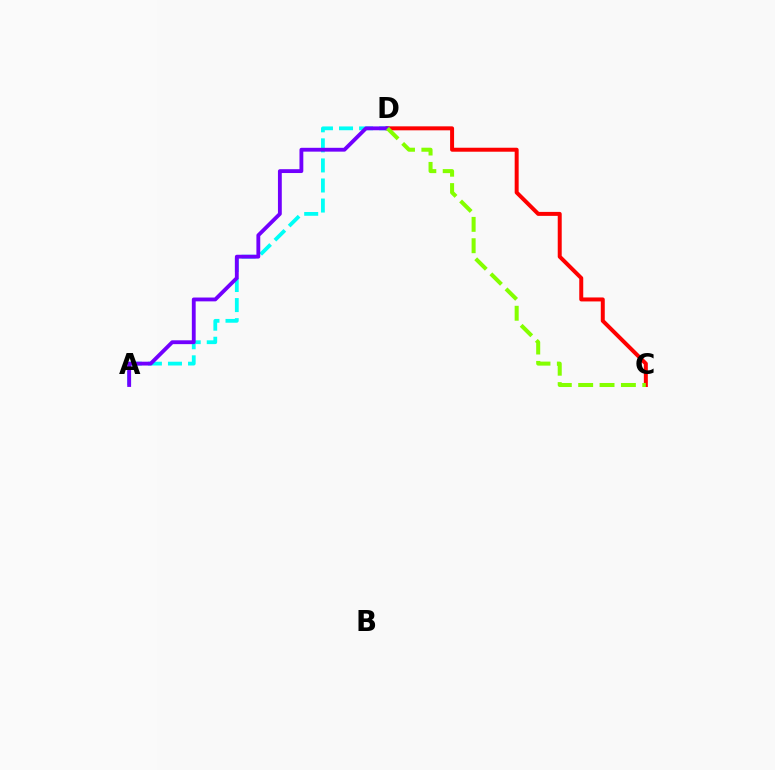{('A', 'D'): [{'color': '#00fff6', 'line_style': 'dashed', 'thickness': 2.73}, {'color': '#7200ff', 'line_style': 'solid', 'thickness': 2.76}], ('C', 'D'): [{'color': '#ff0000', 'line_style': 'solid', 'thickness': 2.86}, {'color': '#84ff00', 'line_style': 'dashed', 'thickness': 2.9}]}